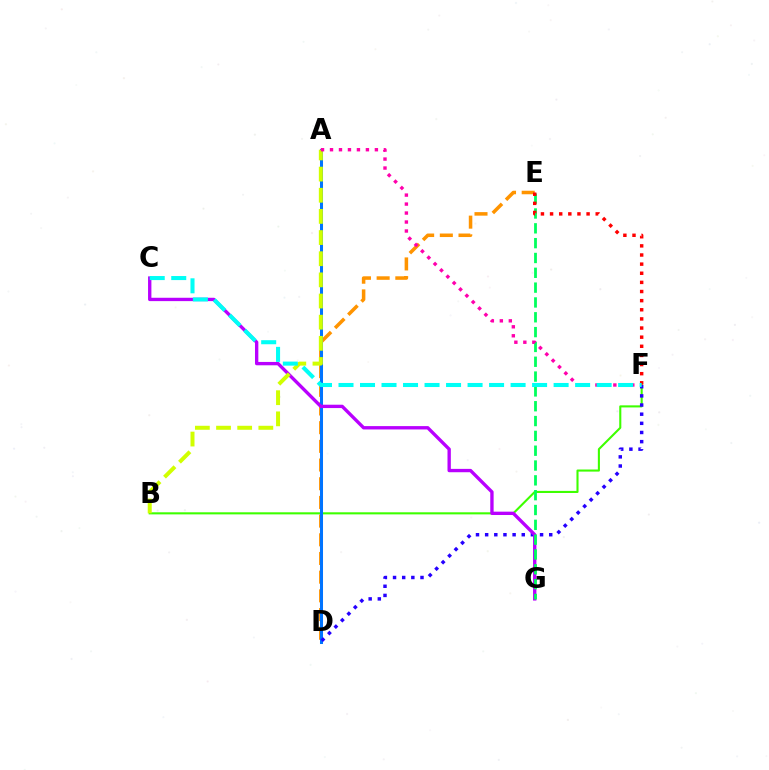{('B', 'F'): [{'color': '#3dff00', 'line_style': 'solid', 'thickness': 1.51}], ('D', 'E'): [{'color': '#ff9400', 'line_style': 'dashed', 'thickness': 2.54}], ('A', 'D'): [{'color': '#0074ff', 'line_style': 'solid', 'thickness': 2.18}], ('D', 'F'): [{'color': '#2500ff', 'line_style': 'dotted', 'thickness': 2.49}], ('C', 'G'): [{'color': '#b900ff', 'line_style': 'solid', 'thickness': 2.41}], ('E', 'G'): [{'color': '#00ff5c', 'line_style': 'dashed', 'thickness': 2.01}], ('A', 'B'): [{'color': '#d1ff00', 'line_style': 'dashed', 'thickness': 2.87}], ('A', 'F'): [{'color': '#ff00ac', 'line_style': 'dotted', 'thickness': 2.44}], ('E', 'F'): [{'color': '#ff0000', 'line_style': 'dotted', 'thickness': 2.48}], ('C', 'F'): [{'color': '#00fff6', 'line_style': 'dashed', 'thickness': 2.92}]}